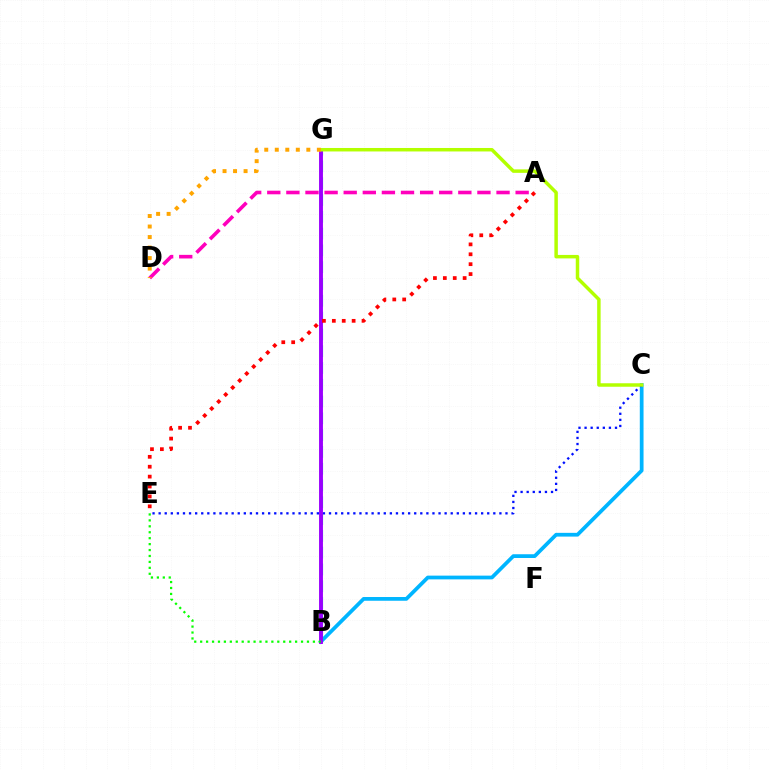{('B', 'C'): [{'color': '#00b5ff', 'line_style': 'solid', 'thickness': 2.7}], ('B', 'G'): [{'color': '#00ff9d', 'line_style': 'dashed', 'thickness': 2.28}, {'color': '#9b00ff', 'line_style': 'solid', 'thickness': 2.8}], ('C', 'E'): [{'color': '#0010ff', 'line_style': 'dotted', 'thickness': 1.65}], ('A', 'D'): [{'color': '#ff00bd', 'line_style': 'dashed', 'thickness': 2.6}], ('A', 'E'): [{'color': '#ff0000', 'line_style': 'dotted', 'thickness': 2.69}], ('C', 'G'): [{'color': '#b3ff00', 'line_style': 'solid', 'thickness': 2.5}], ('D', 'G'): [{'color': '#ffa500', 'line_style': 'dotted', 'thickness': 2.86}], ('B', 'E'): [{'color': '#08ff00', 'line_style': 'dotted', 'thickness': 1.61}]}